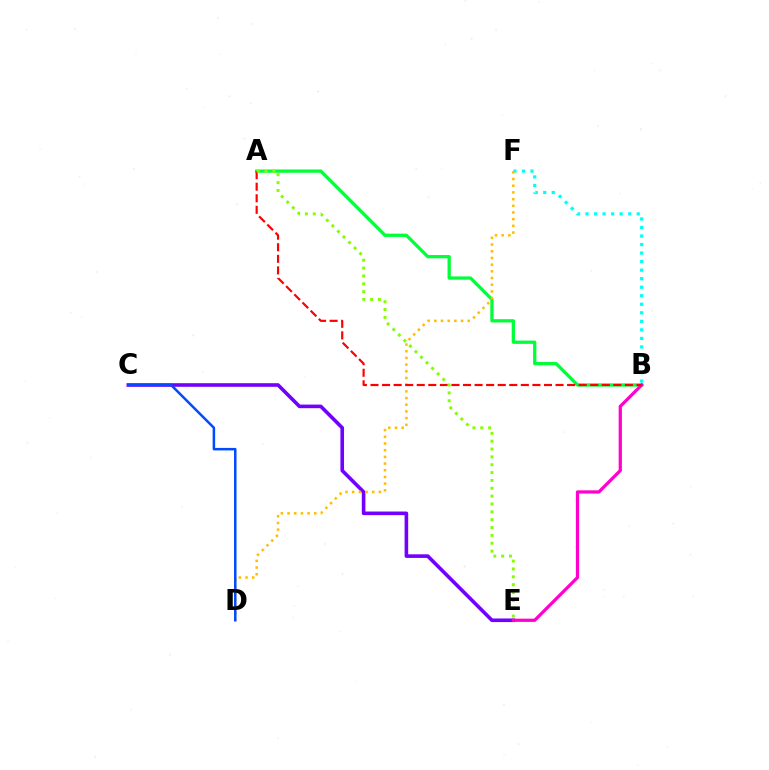{('A', 'B'): [{'color': '#00ff39', 'line_style': 'solid', 'thickness': 2.36}, {'color': '#ff0000', 'line_style': 'dashed', 'thickness': 1.57}], ('B', 'F'): [{'color': '#00fff6', 'line_style': 'dotted', 'thickness': 2.32}], ('C', 'E'): [{'color': '#7200ff', 'line_style': 'solid', 'thickness': 2.6}], ('B', 'E'): [{'color': '#ff00cf', 'line_style': 'solid', 'thickness': 2.33}], ('D', 'F'): [{'color': '#ffbd00', 'line_style': 'dotted', 'thickness': 1.82}], ('C', 'D'): [{'color': '#004bff', 'line_style': 'solid', 'thickness': 1.8}], ('A', 'E'): [{'color': '#84ff00', 'line_style': 'dotted', 'thickness': 2.13}]}